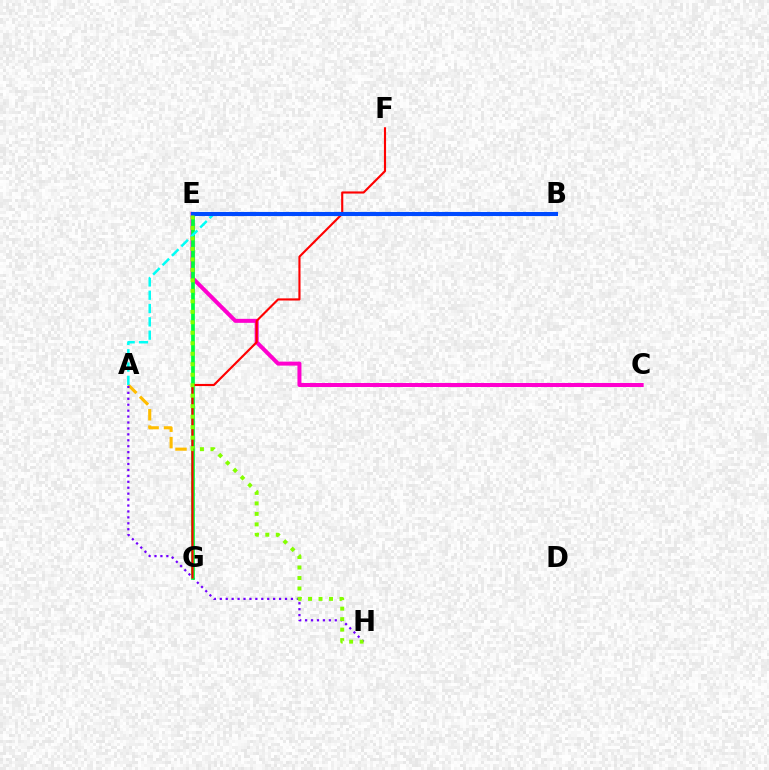{('A', 'G'): [{'color': '#ffbd00', 'line_style': 'dashed', 'thickness': 2.23}], ('A', 'H'): [{'color': '#7200ff', 'line_style': 'dotted', 'thickness': 1.61}], ('C', 'E'): [{'color': '#ff00cf', 'line_style': 'solid', 'thickness': 2.88}], ('E', 'G'): [{'color': '#00ff39', 'line_style': 'solid', 'thickness': 2.67}], ('F', 'G'): [{'color': '#ff0000', 'line_style': 'solid', 'thickness': 1.54}], ('A', 'B'): [{'color': '#00fff6', 'line_style': 'dashed', 'thickness': 1.81}], ('B', 'E'): [{'color': '#004bff', 'line_style': 'solid', 'thickness': 2.95}], ('E', 'H'): [{'color': '#84ff00', 'line_style': 'dotted', 'thickness': 2.85}]}